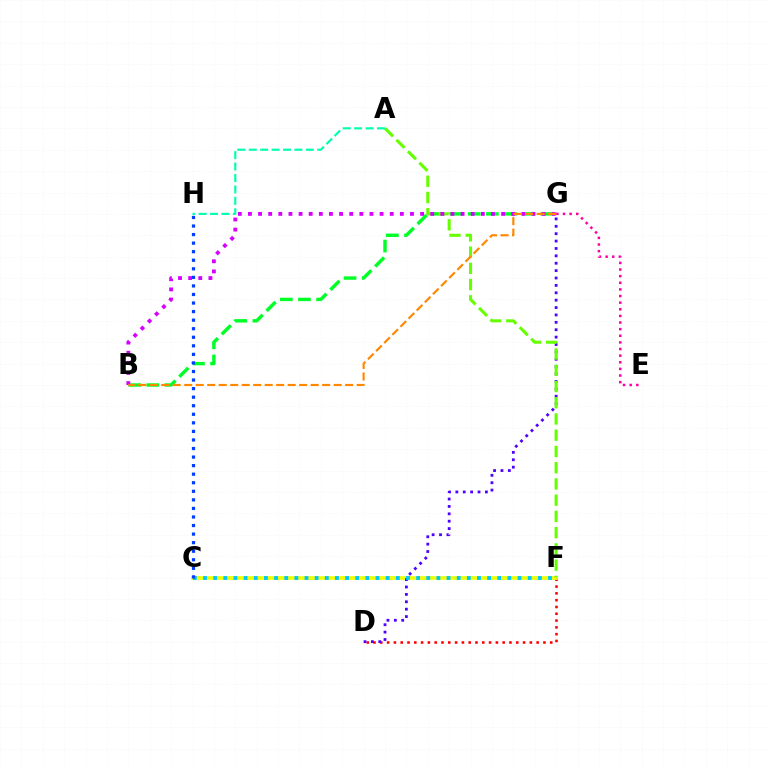{('B', 'G'): [{'color': '#00ff27', 'line_style': 'dashed', 'thickness': 2.47}, {'color': '#d600ff', 'line_style': 'dotted', 'thickness': 2.75}, {'color': '#ff8800', 'line_style': 'dashed', 'thickness': 1.56}], ('D', 'F'): [{'color': '#ff0000', 'line_style': 'dotted', 'thickness': 1.85}], ('C', 'F'): [{'color': '#eeff00', 'line_style': 'solid', 'thickness': 2.65}, {'color': '#00c7ff', 'line_style': 'dotted', 'thickness': 2.76}], ('D', 'G'): [{'color': '#4f00ff', 'line_style': 'dotted', 'thickness': 2.01}], ('A', 'F'): [{'color': '#66ff00', 'line_style': 'dashed', 'thickness': 2.21}], ('E', 'G'): [{'color': '#ff00a0', 'line_style': 'dotted', 'thickness': 1.8}], ('A', 'H'): [{'color': '#00ffaf', 'line_style': 'dashed', 'thickness': 1.55}], ('C', 'H'): [{'color': '#003fff', 'line_style': 'dotted', 'thickness': 2.33}]}